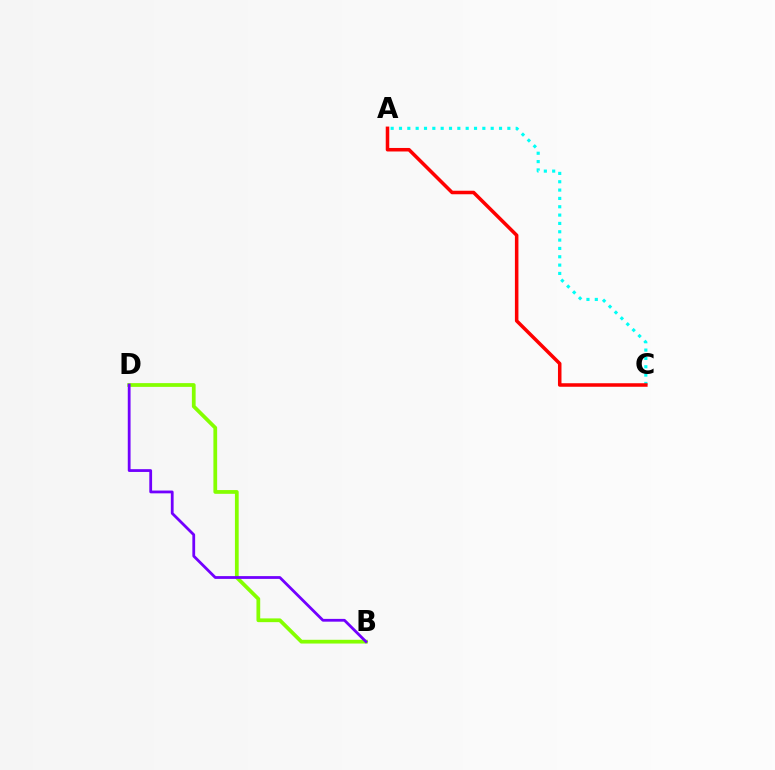{('B', 'D'): [{'color': '#84ff00', 'line_style': 'solid', 'thickness': 2.7}, {'color': '#7200ff', 'line_style': 'solid', 'thickness': 2.0}], ('A', 'C'): [{'color': '#00fff6', 'line_style': 'dotted', 'thickness': 2.26}, {'color': '#ff0000', 'line_style': 'solid', 'thickness': 2.54}]}